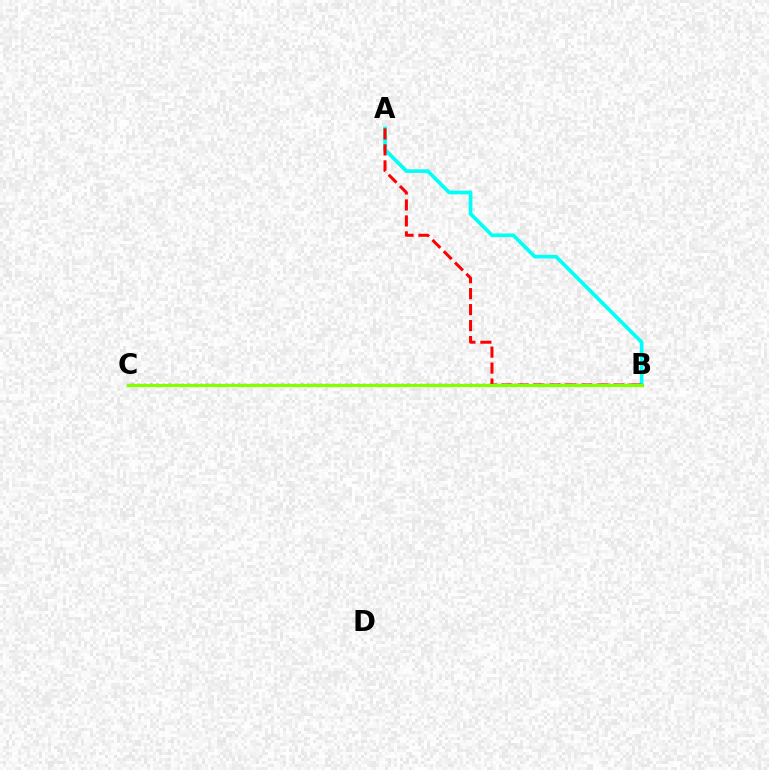{('A', 'B'): [{'color': '#00fff6', 'line_style': 'solid', 'thickness': 2.64}, {'color': '#ff0000', 'line_style': 'dashed', 'thickness': 2.17}], ('B', 'C'): [{'color': '#7200ff', 'line_style': 'dotted', 'thickness': 1.71}, {'color': '#84ff00', 'line_style': 'solid', 'thickness': 2.32}]}